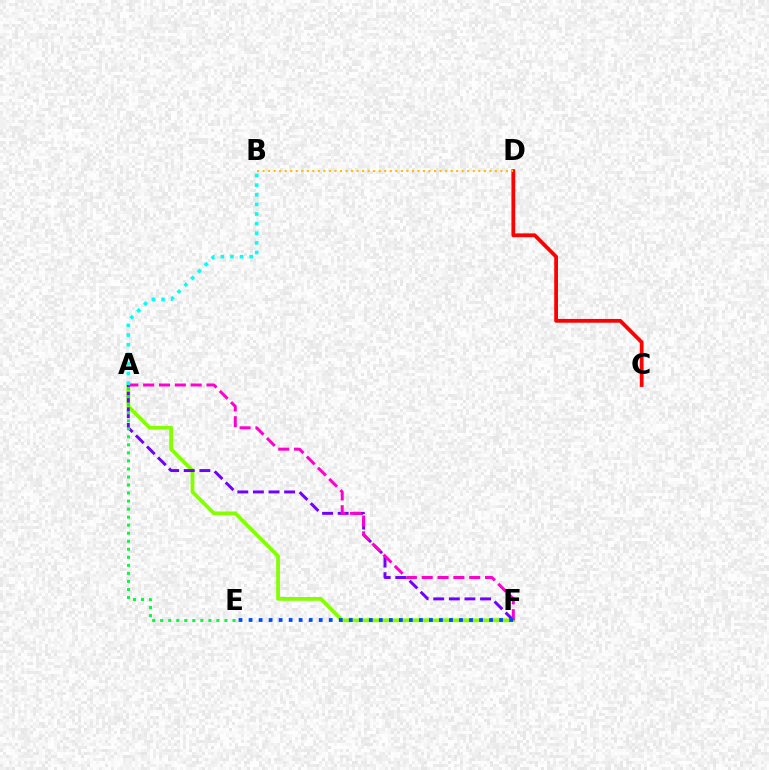{('C', 'D'): [{'color': '#ff0000', 'line_style': 'solid', 'thickness': 2.72}], ('A', 'F'): [{'color': '#84ff00', 'line_style': 'solid', 'thickness': 2.71}, {'color': '#7200ff', 'line_style': 'dashed', 'thickness': 2.12}, {'color': '#ff00cf', 'line_style': 'dashed', 'thickness': 2.15}], ('B', 'D'): [{'color': '#ffbd00', 'line_style': 'dotted', 'thickness': 1.5}], ('A', 'E'): [{'color': '#00ff39', 'line_style': 'dotted', 'thickness': 2.18}], ('E', 'F'): [{'color': '#004bff', 'line_style': 'dotted', 'thickness': 2.72}], ('A', 'B'): [{'color': '#00fff6', 'line_style': 'dotted', 'thickness': 2.62}]}